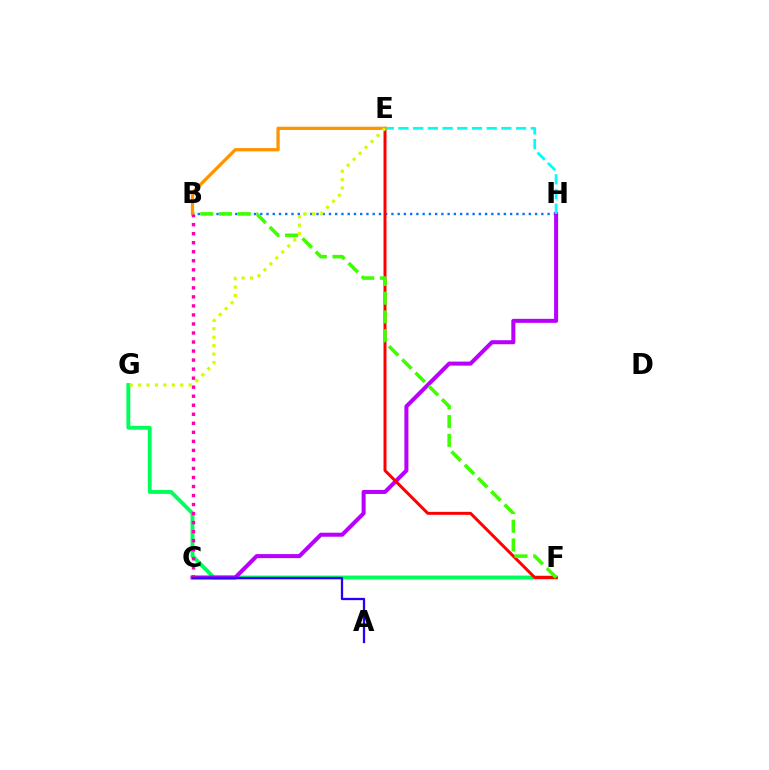{('B', 'H'): [{'color': '#0074ff', 'line_style': 'dotted', 'thickness': 1.7}], ('F', 'G'): [{'color': '#00ff5c', 'line_style': 'solid', 'thickness': 2.8}], ('C', 'H'): [{'color': '#b900ff', 'line_style': 'solid', 'thickness': 2.9}], ('E', 'F'): [{'color': '#ff0000', 'line_style': 'solid', 'thickness': 2.15}], ('E', 'H'): [{'color': '#00fff6', 'line_style': 'dashed', 'thickness': 2.0}], ('B', 'F'): [{'color': '#3dff00', 'line_style': 'dashed', 'thickness': 2.55}], ('B', 'E'): [{'color': '#ff9400', 'line_style': 'solid', 'thickness': 2.35}], ('B', 'C'): [{'color': '#ff00ac', 'line_style': 'dotted', 'thickness': 2.45}], ('E', 'G'): [{'color': '#d1ff00', 'line_style': 'dotted', 'thickness': 2.29}], ('A', 'C'): [{'color': '#2500ff', 'line_style': 'solid', 'thickness': 1.64}]}